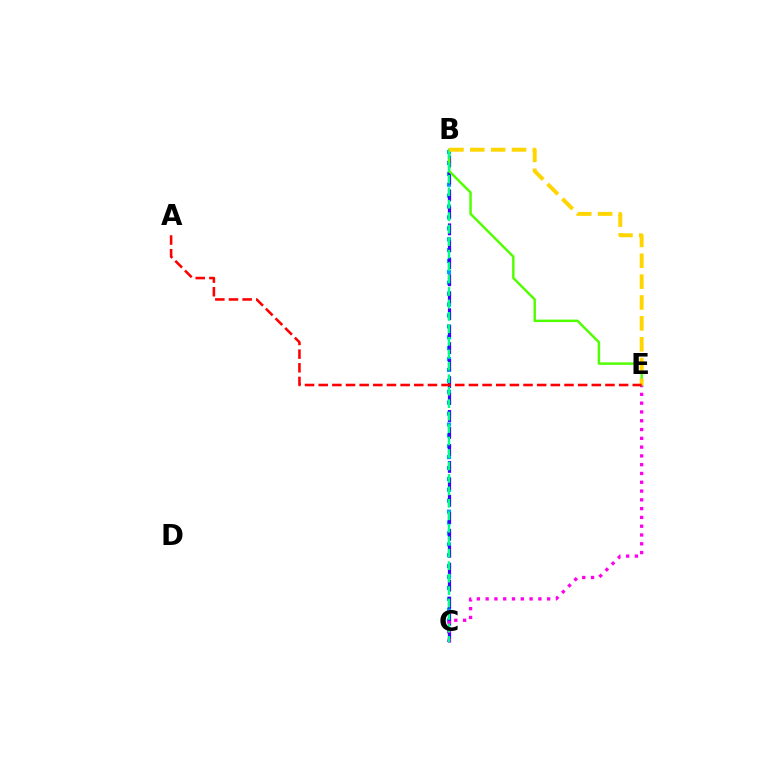{('B', 'C'): [{'color': '#009eff', 'line_style': 'dotted', 'thickness': 2.96}, {'color': '#3700ff', 'line_style': 'dashed', 'thickness': 2.31}, {'color': '#00ff86', 'line_style': 'dashed', 'thickness': 1.69}], ('C', 'E'): [{'color': '#ff00ed', 'line_style': 'dotted', 'thickness': 2.39}], ('B', 'E'): [{'color': '#4fff00', 'line_style': 'solid', 'thickness': 1.76}, {'color': '#ffd500', 'line_style': 'dashed', 'thickness': 2.83}], ('A', 'E'): [{'color': '#ff0000', 'line_style': 'dashed', 'thickness': 1.86}]}